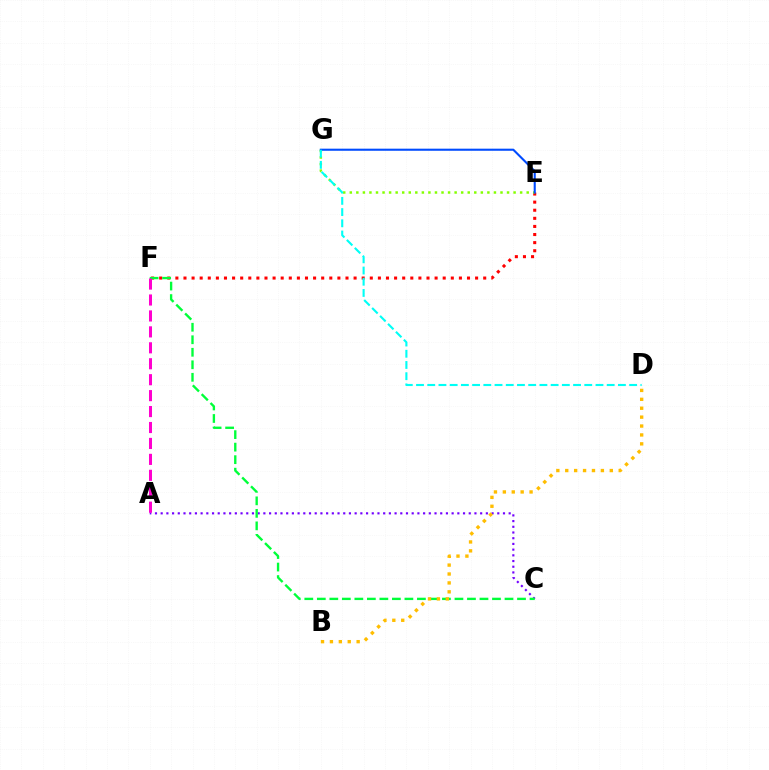{('E', 'F'): [{'color': '#ff0000', 'line_style': 'dotted', 'thickness': 2.2}], ('E', 'G'): [{'color': '#84ff00', 'line_style': 'dotted', 'thickness': 1.78}, {'color': '#004bff', 'line_style': 'solid', 'thickness': 1.51}], ('A', 'C'): [{'color': '#7200ff', 'line_style': 'dotted', 'thickness': 1.55}], ('C', 'F'): [{'color': '#00ff39', 'line_style': 'dashed', 'thickness': 1.7}], ('A', 'F'): [{'color': '#ff00cf', 'line_style': 'dashed', 'thickness': 2.17}], ('D', 'G'): [{'color': '#00fff6', 'line_style': 'dashed', 'thickness': 1.52}], ('B', 'D'): [{'color': '#ffbd00', 'line_style': 'dotted', 'thickness': 2.42}]}